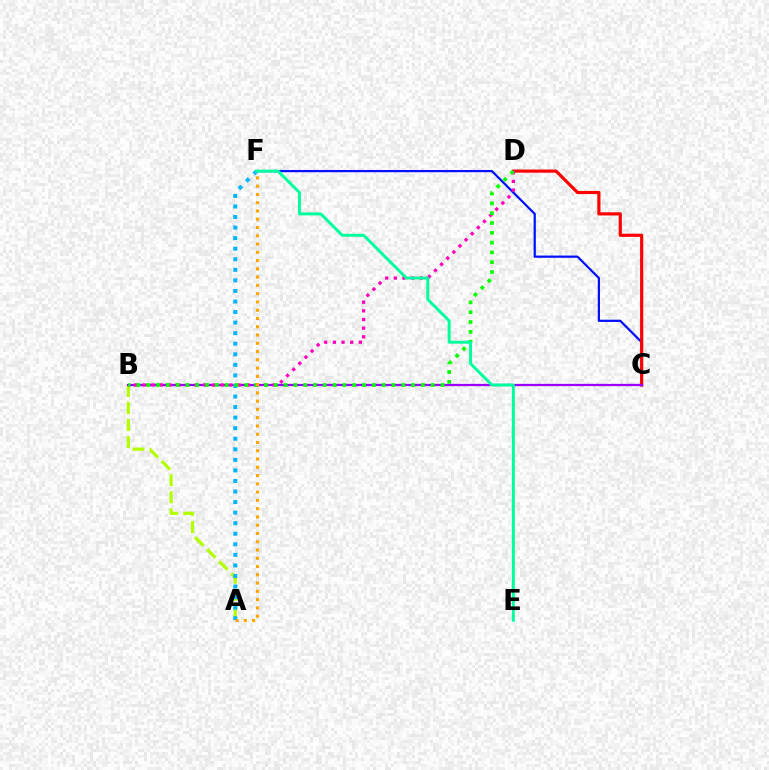{('C', 'F'): [{'color': '#0010ff', 'line_style': 'solid', 'thickness': 1.6}], ('C', 'D'): [{'color': '#ff0000', 'line_style': 'solid', 'thickness': 2.28}], ('A', 'B'): [{'color': '#b3ff00', 'line_style': 'dashed', 'thickness': 2.32}], ('B', 'C'): [{'color': '#9b00ff', 'line_style': 'solid', 'thickness': 1.63}], ('A', 'F'): [{'color': '#00b5ff', 'line_style': 'dotted', 'thickness': 2.87}, {'color': '#ffa500', 'line_style': 'dotted', 'thickness': 2.25}], ('B', 'D'): [{'color': '#ff00bd', 'line_style': 'dotted', 'thickness': 2.35}, {'color': '#08ff00', 'line_style': 'dotted', 'thickness': 2.67}], ('E', 'F'): [{'color': '#00ff9d', 'line_style': 'solid', 'thickness': 2.13}]}